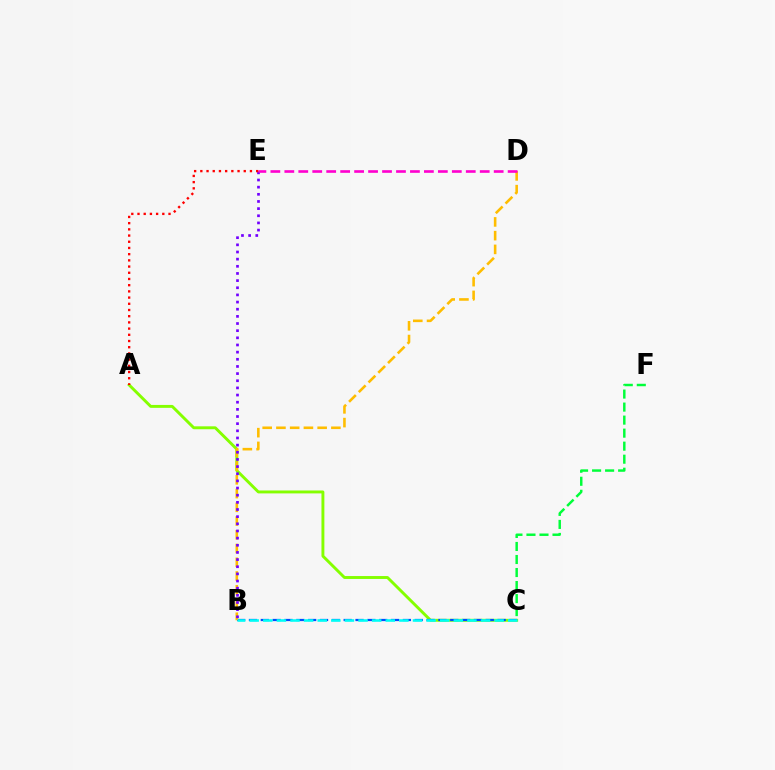{('A', 'C'): [{'color': '#84ff00', 'line_style': 'solid', 'thickness': 2.1}], ('B', 'C'): [{'color': '#004bff', 'line_style': 'dashed', 'thickness': 1.61}, {'color': '#00fff6', 'line_style': 'dashed', 'thickness': 1.85}], ('B', 'D'): [{'color': '#ffbd00', 'line_style': 'dashed', 'thickness': 1.87}], ('B', 'E'): [{'color': '#7200ff', 'line_style': 'dotted', 'thickness': 1.94}], ('D', 'E'): [{'color': '#ff00cf', 'line_style': 'dashed', 'thickness': 1.9}], ('A', 'E'): [{'color': '#ff0000', 'line_style': 'dotted', 'thickness': 1.69}], ('C', 'F'): [{'color': '#00ff39', 'line_style': 'dashed', 'thickness': 1.77}]}